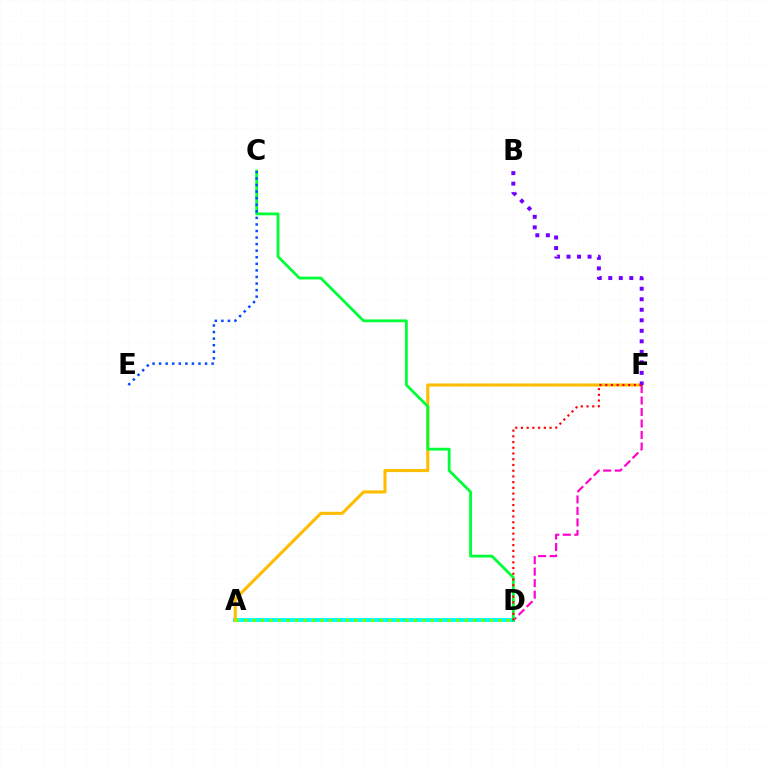{('A', 'D'): [{'color': '#00fff6', 'line_style': 'solid', 'thickness': 2.86}, {'color': '#84ff00', 'line_style': 'dotted', 'thickness': 2.3}], ('A', 'F'): [{'color': '#ffbd00', 'line_style': 'solid', 'thickness': 2.22}], ('D', 'F'): [{'color': '#ff00cf', 'line_style': 'dashed', 'thickness': 1.56}, {'color': '#ff0000', 'line_style': 'dotted', 'thickness': 1.56}], ('C', 'D'): [{'color': '#00ff39', 'line_style': 'solid', 'thickness': 2.02}], ('C', 'E'): [{'color': '#004bff', 'line_style': 'dotted', 'thickness': 1.78}], ('B', 'F'): [{'color': '#7200ff', 'line_style': 'dotted', 'thickness': 2.86}]}